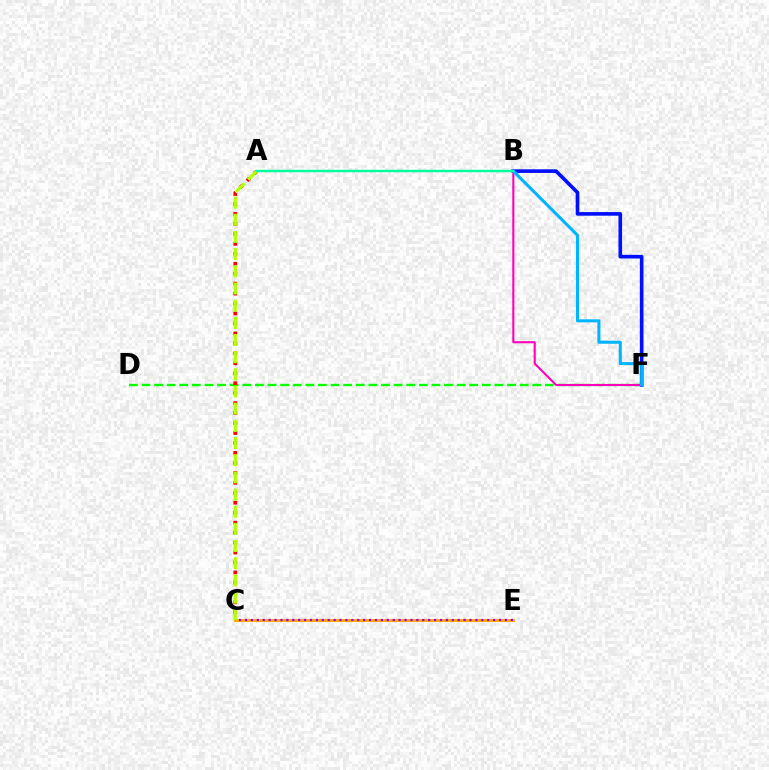{('C', 'E'): [{'color': '#ffa500', 'line_style': 'solid', 'thickness': 2.11}, {'color': '#9b00ff', 'line_style': 'dotted', 'thickness': 1.61}], ('D', 'F'): [{'color': '#08ff00', 'line_style': 'dashed', 'thickness': 1.71}], ('B', 'F'): [{'color': '#0010ff', 'line_style': 'solid', 'thickness': 2.61}, {'color': '#ff00bd', 'line_style': 'solid', 'thickness': 1.51}, {'color': '#00b5ff', 'line_style': 'solid', 'thickness': 2.2}], ('A', 'C'): [{'color': '#ff0000', 'line_style': 'dotted', 'thickness': 2.71}, {'color': '#b3ff00', 'line_style': 'dashed', 'thickness': 2.33}], ('A', 'B'): [{'color': '#00ff9d', 'line_style': 'solid', 'thickness': 1.75}]}